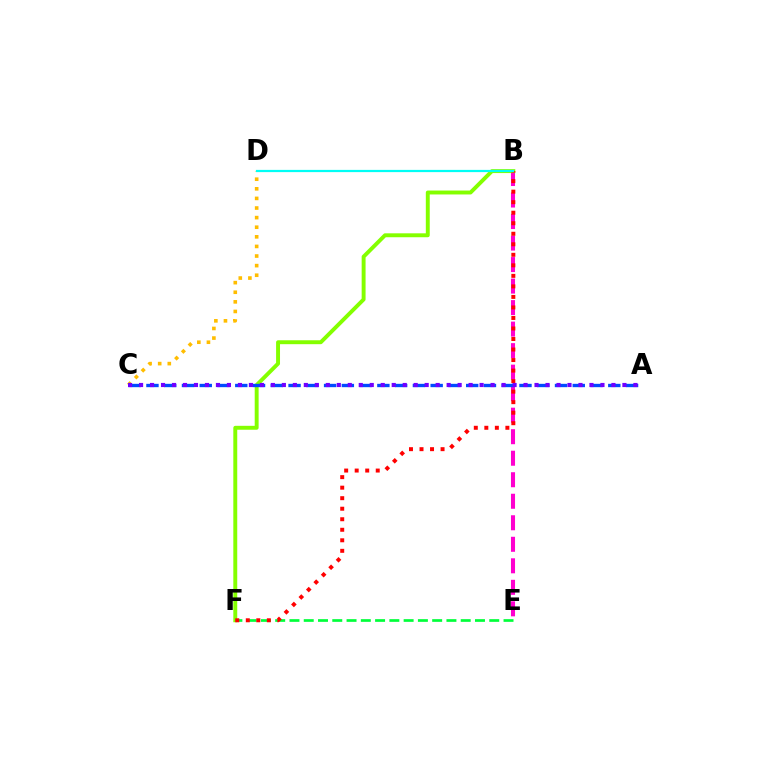{('B', 'E'): [{'color': '#ff00cf', 'line_style': 'dashed', 'thickness': 2.92}], ('B', 'F'): [{'color': '#84ff00', 'line_style': 'solid', 'thickness': 2.82}, {'color': '#ff0000', 'line_style': 'dotted', 'thickness': 2.86}], ('C', 'D'): [{'color': '#ffbd00', 'line_style': 'dotted', 'thickness': 2.61}], ('E', 'F'): [{'color': '#00ff39', 'line_style': 'dashed', 'thickness': 1.94}], ('A', 'C'): [{'color': '#004bff', 'line_style': 'dashed', 'thickness': 2.41}, {'color': '#7200ff', 'line_style': 'dotted', 'thickness': 2.98}], ('B', 'D'): [{'color': '#00fff6', 'line_style': 'solid', 'thickness': 1.6}]}